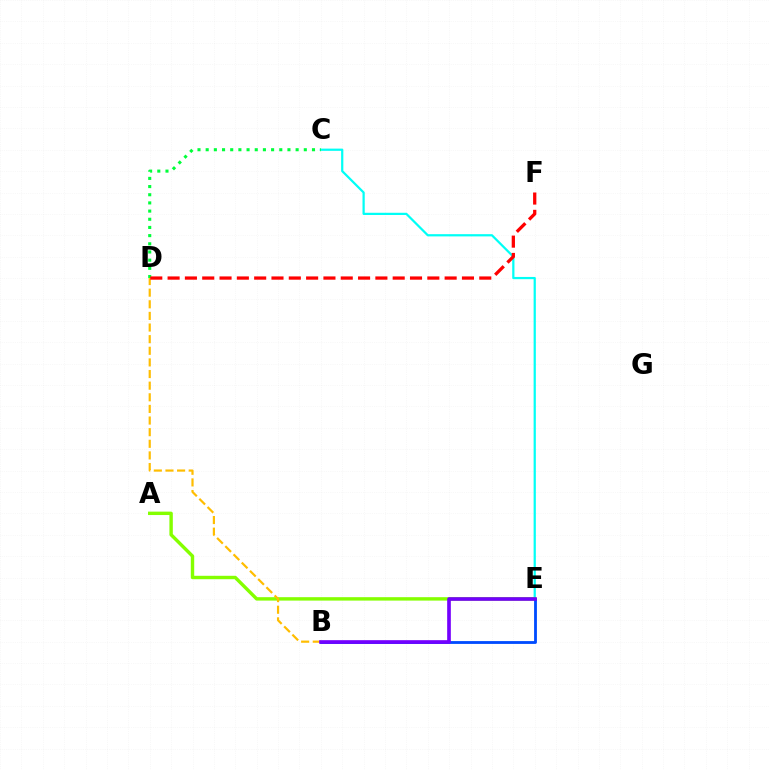{('B', 'E'): [{'color': '#ff00cf', 'line_style': 'solid', 'thickness': 1.64}, {'color': '#004bff', 'line_style': 'solid', 'thickness': 2.03}, {'color': '#7200ff', 'line_style': 'solid', 'thickness': 2.6}], ('C', 'E'): [{'color': '#00fff6', 'line_style': 'solid', 'thickness': 1.6}], ('C', 'D'): [{'color': '#00ff39', 'line_style': 'dotted', 'thickness': 2.22}], ('A', 'E'): [{'color': '#84ff00', 'line_style': 'solid', 'thickness': 2.46}], ('B', 'D'): [{'color': '#ffbd00', 'line_style': 'dashed', 'thickness': 1.58}], ('D', 'F'): [{'color': '#ff0000', 'line_style': 'dashed', 'thickness': 2.35}]}